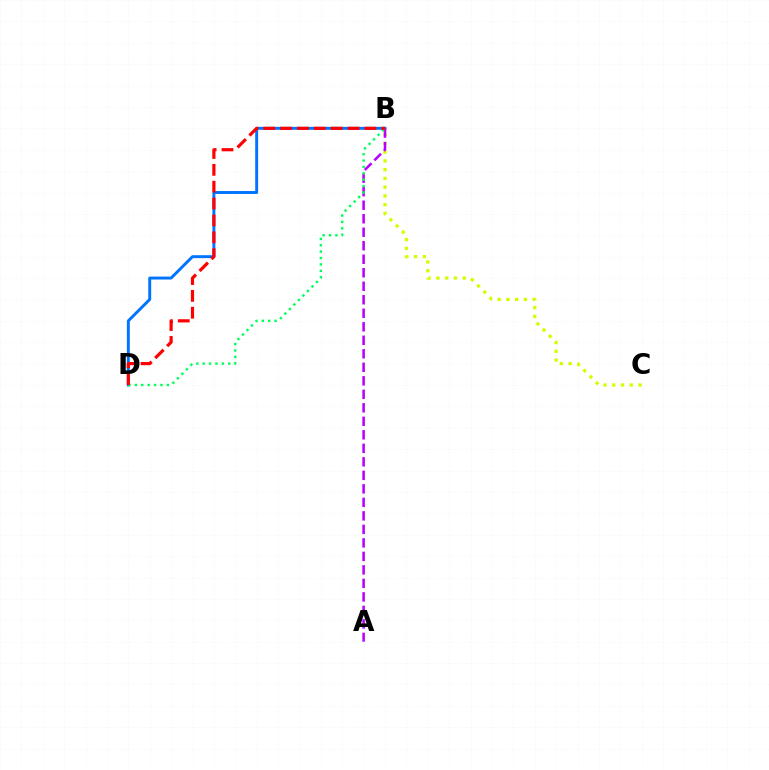{('B', 'D'): [{'color': '#0074ff', 'line_style': 'solid', 'thickness': 2.11}, {'color': '#00ff5c', 'line_style': 'dotted', 'thickness': 1.73}, {'color': '#ff0000', 'line_style': 'dashed', 'thickness': 2.29}], ('B', 'C'): [{'color': '#d1ff00', 'line_style': 'dotted', 'thickness': 2.38}], ('A', 'B'): [{'color': '#b900ff', 'line_style': 'dashed', 'thickness': 1.83}]}